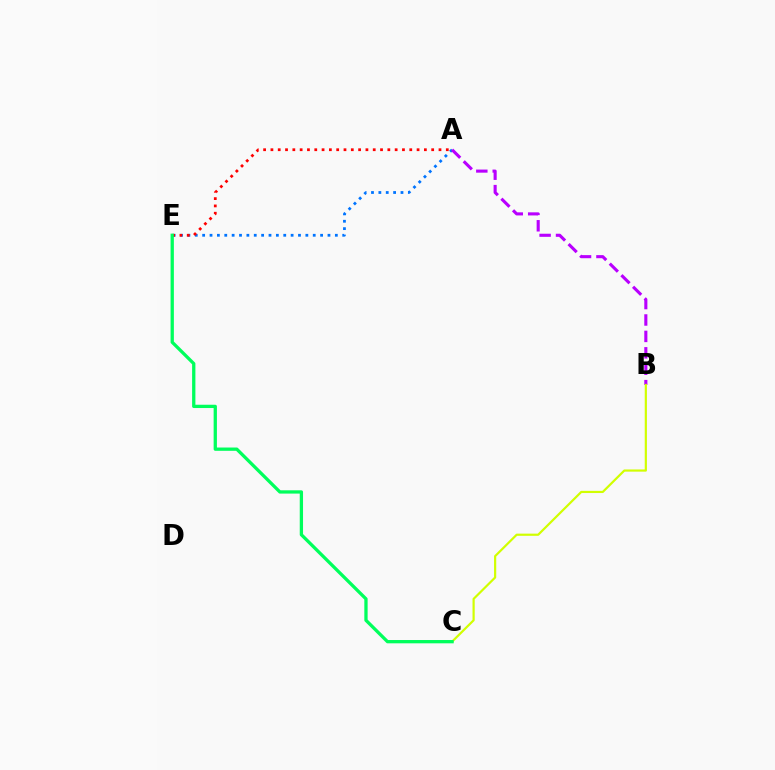{('A', 'E'): [{'color': '#0074ff', 'line_style': 'dotted', 'thickness': 2.0}, {'color': '#ff0000', 'line_style': 'dotted', 'thickness': 1.99}], ('A', 'B'): [{'color': '#b900ff', 'line_style': 'dashed', 'thickness': 2.23}], ('B', 'C'): [{'color': '#d1ff00', 'line_style': 'solid', 'thickness': 1.58}], ('C', 'E'): [{'color': '#00ff5c', 'line_style': 'solid', 'thickness': 2.37}]}